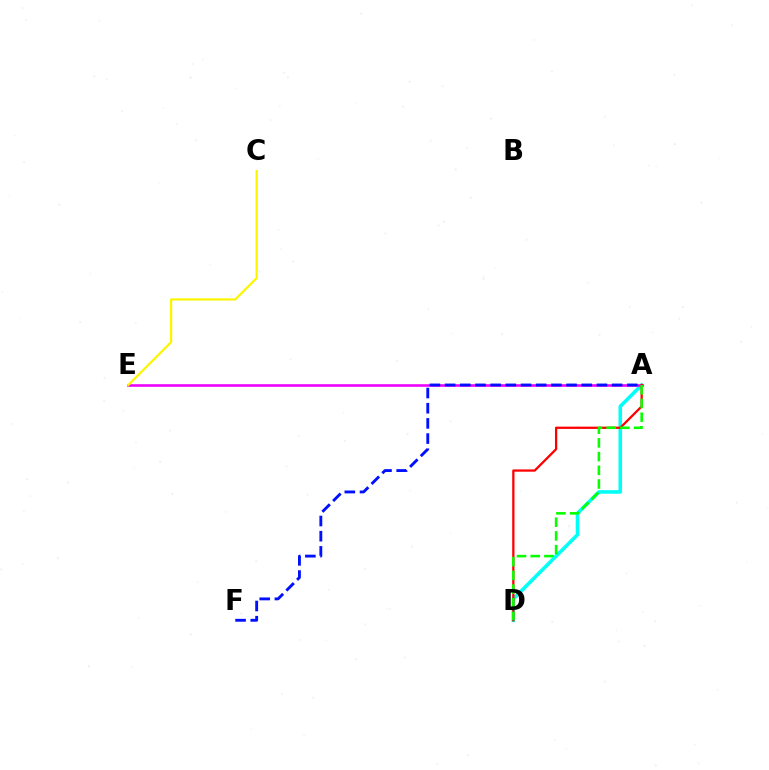{('A', 'D'): [{'color': '#00fff6', 'line_style': 'solid', 'thickness': 2.57}, {'color': '#ff0000', 'line_style': 'solid', 'thickness': 1.64}, {'color': '#08ff00', 'line_style': 'dashed', 'thickness': 1.86}], ('A', 'E'): [{'color': '#ee00ff', 'line_style': 'solid', 'thickness': 1.87}], ('C', 'E'): [{'color': '#fcf500', 'line_style': 'solid', 'thickness': 1.59}], ('A', 'F'): [{'color': '#0010ff', 'line_style': 'dashed', 'thickness': 2.06}]}